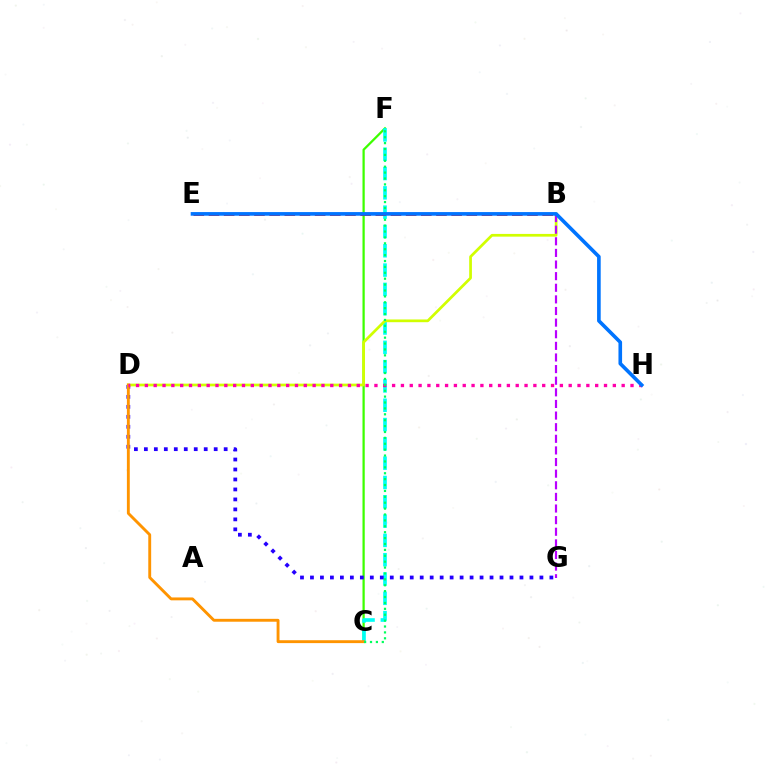{('C', 'F'): [{'color': '#3dff00', 'line_style': 'solid', 'thickness': 1.62}, {'color': '#00fff6', 'line_style': 'dashed', 'thickness': 2.62}, {'color': '#00ff5c', 'line_style': 'dotted', 'thickness': 1.6}], ('B', 'E'): [{'color': '#ff0000', 'line_style': 'dashed', 'thickness': 2.06}], ('D', 'G'): [{'color': '#2500ff', 'line_style': 'dotted', 'thickness': 2.71}], ('B', 'D'): [{'color': '#d1ff00', 'line_style': 'solid', 'thickness': 1.96}], ('C', 'D'): [{'color': '#ff9400', 'line_style': 'solid', 'thickness': 2.08}], ('D', 'H'): [{'color': '#ff00ac', 'line_style': 'dotted', 'thickness': 2.4}], ('B', 'G'): [{'color': '#b900ff', 'line_style': 'dashed', 'thickness': 1.58}], ('E', 'H'): [{'color': '#0074ff', 'line_style': 'solid', 'thickness': 2.61}]}